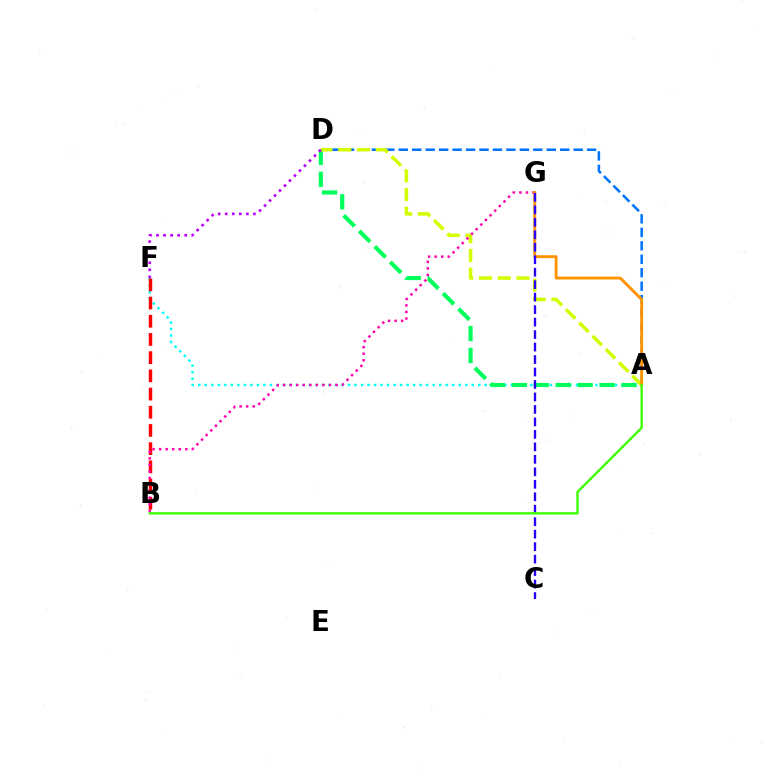{('A', 'F'): [{'color': '#00fff6', 'line_style': 'dotted', 'thickness': 1.77}], ('A', 'D'): [{'color': '#00ff5c', 'line_style': 'dashed', 'thickness': 2.98}, {'color': '#0074ff', 'line_style': 'dashed', 'thickness': 1.83}, {'color': '#d1ff00', 'line_style': 'dashed', 'thickness': 2.55}], ('B', 'F'): [{'color': '#ff0000', 'line_style': 'dashed', 'thickness': 2.47}], ('B', 'G'): [{'color': '#ff00ac', 'line_style': 'dotted', 'thickness': 1.78}], ('A', 'G'): [{'color': '#ff9400', 'line_style': 'solid', 'thickness': 2.08}], ('D', 'F'): [{'color': '#b900ff', 'line_style': 'dotted', 'thickness': 1.92}], ('C', 'G'): [{'color': '#2500ff', 'line_style': 'dashed', 'thickness': 1.69}], ('A', 'B'): [{'color': '#3dff00', 'line_style': 'solid', 'thickness': 1.72}]}